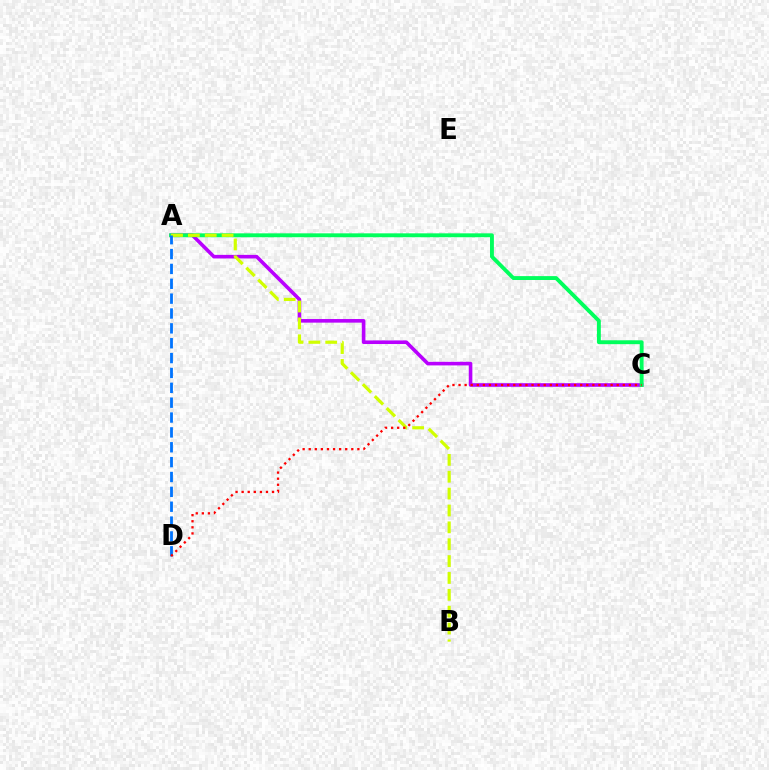{('A', 'C'): [{'color': '#b900ff', 'line_style': 'solid', 'thickness': 2.59}, {'color': '#00ff5c', 'line_style': 'solid', 'thickness': 2.79}], ('A', 'B'): [{'color': '#d1ff00', 'line_style': 'dashed', 'thickness': 2.29}], ('A', 'D'): [{'color': '#0074ff', 'line_style': 'dashed', 'thickness': 2.02}], ('C', 'D'): [{'color': '#ff0000', 'line_style': 'dotted', 'thickness': 1.65}]}